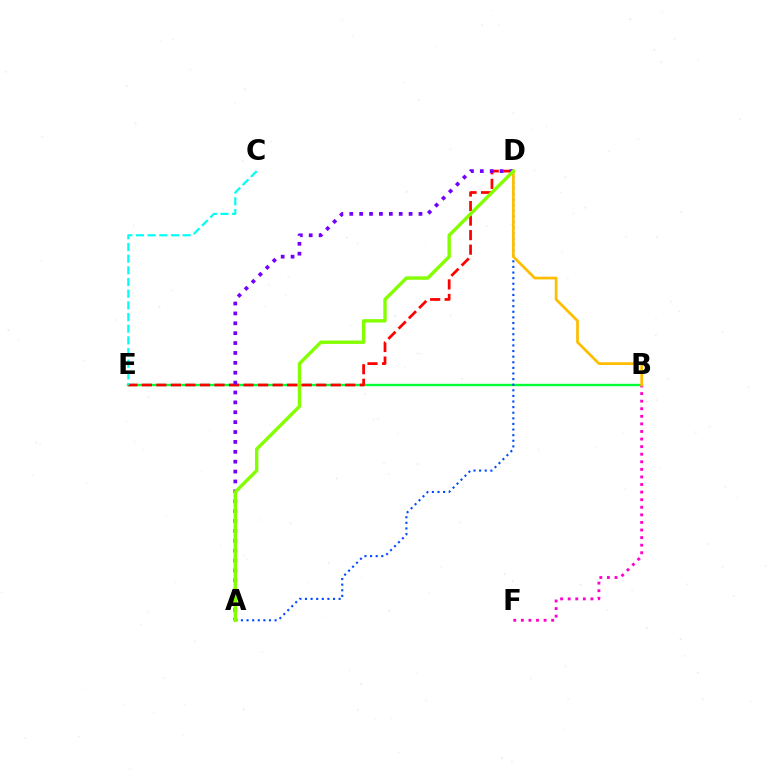{('B', 'E'): [{'color': '#00ff39', 'line_style': 'solid', 'thickness': 1.71}], ('A', 'D'): [{'color': '#004bff', 'line_style': 'dotted', 'thickness': 1.52}, {'color': '#7200ff', 'line_style': 'dotted', 'thickness': 2.69}, {'color': '#84ff00', 'line_style': 'solid', 'thickness': 2.45}], ('D', 'E'): [{'color': '#ff0000', 'line_style': 'dashed', 'thickness': 1.97}], ('B', 'F'): [{'color': '#ff00cf', 'line_style': 'dotted', 'thickness': 2.06}], ('B', 'D'): [{'color': '#ffbd00', 'line_style': 'solid', 'thickness': 1.96}], ('C', 'E'): [{'color': '#00fff6', 'line_style': 'dashed', 'thickness': 1.59}]}